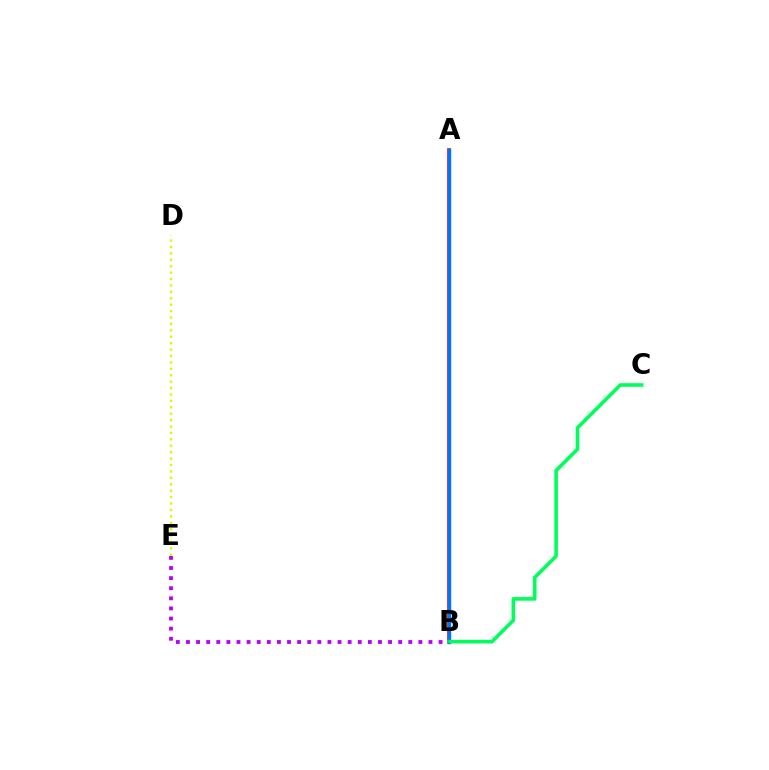{('D', 'E'): [{'color': '#d1ff00', 'line_style': 'dotted', 'thickness': 1.74}], ('A', 'B'): [{'color': '#ff0000', 'line_style': 'solid', 'thickness': 2.6}, {'color': '#0074ff', 'line_style': 'solid', 'thickness': 2.47}], ('B', 'C'): [{'color': '#00ff5c', 'line_style': 'solid', 'thickness': 2.59}], ('B', 'E'): [{'color': '#b900ff', 'line_style': 'dotted', 'thickness': 2.75}]}